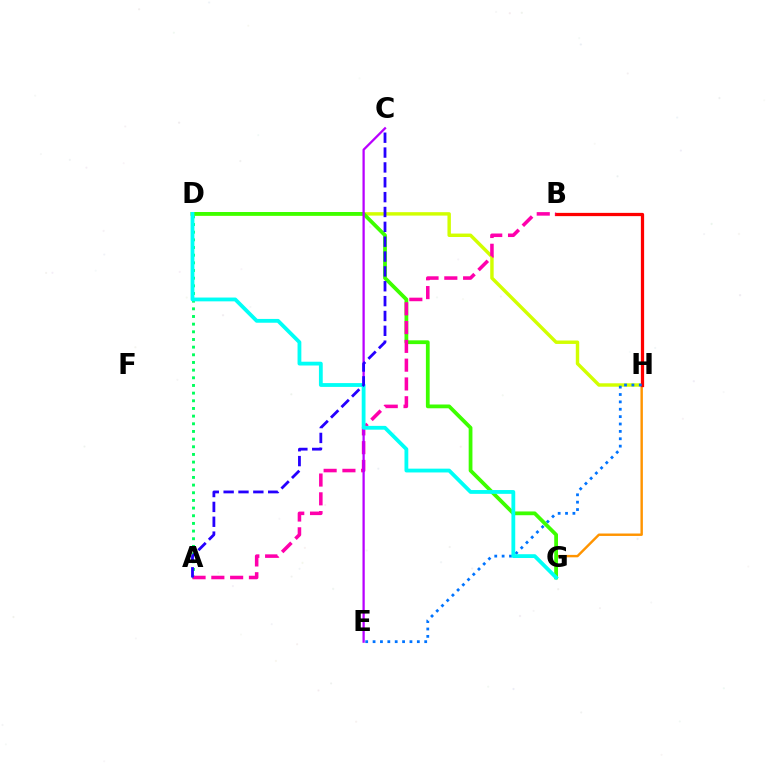{('D', 'H'): [{'color': '#d1ff00', 'line_style': 'solid', 'thickness': 2.47}], ('G', 'H'): [{'color': '#ff9400', 'line_style': 'solid', 'thickness': 1.75}], ('A', 'D'): [{'color': '#00ff5c', 'line_style': 'dotted', 'thickness': 2.08}], ('B', 'H'): [{'color': '#ff0000', 'line_style': 'solid', 'thickness': 2.34}], ('E', 'H'): [{'color': '#0074ff', 'line_style': 'dotted', 'thickness': 2.0}], ('D', 'G'): [{'color': '#3dff00', 'line_style': 'solid', 'thickness': 2.71}, {'color': '#00fff6', 'line_style': 'solid', 'thickness': 2.74}], ('A', 'B'): [{'color': '#ff00ac', 'line_style': 'dashed', 'thickness': 2.55}], ('C', 'E'): [{'color': '#b900ff', 'line_style': 'solid', 'thickness': 1.63}], ('A', 'C'): [{'color': '#2500ff', 'line_style': 'dashed', 'thickness': 2.02}]}